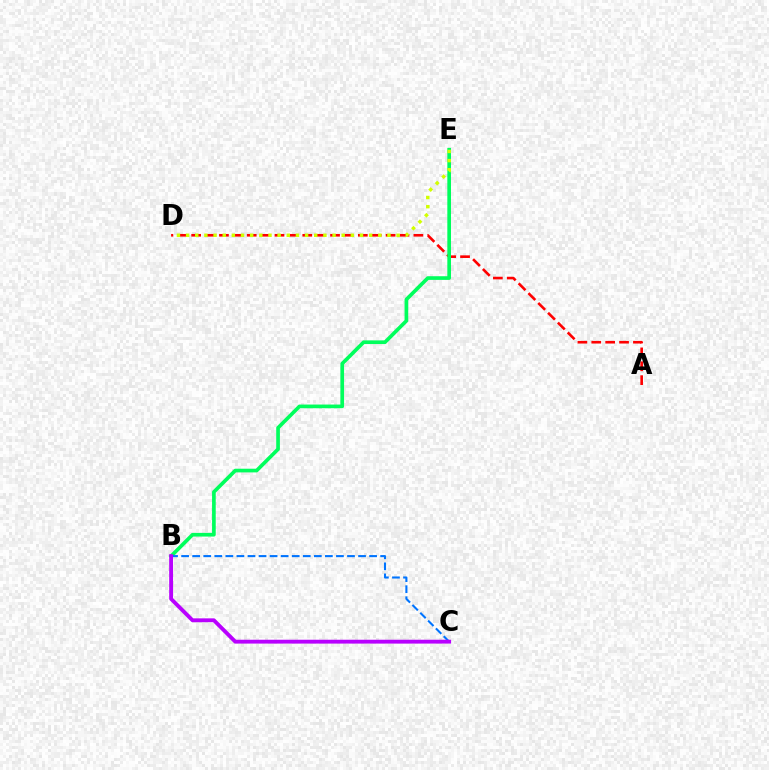{('A', 'D'): [{'color': '#ff0000', 'line_style': 'dashed', 'thickness': 1.89}], ('B', 'E'): [{'color': '#00ff5c', 'line_style': 'solid', 'thickness': 2.65}], ('B', 'C'): [{'color': '#0074ff', 'line_style': 'dashed', 'thickness': 1.5}, {'color': '#b900ff', 'line_style': 'solid', 'thickness': 2.77}], ('D', 'E'): [{'color': '#d1ff00', 'line_style': 'dotted', 'thickness': 2.49}]}